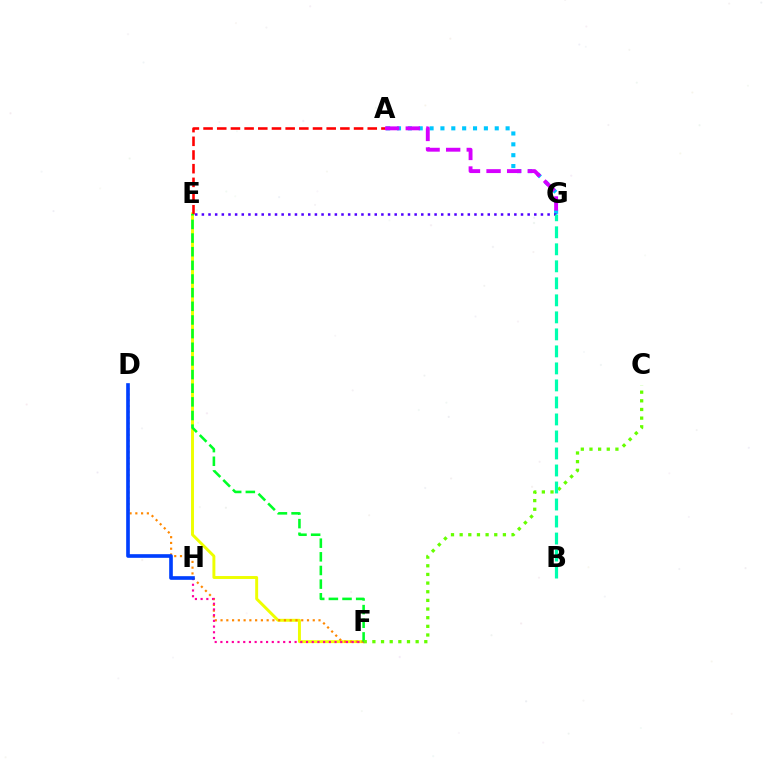{('A', 'G'): [{'color': '#00c7ff', 'line_style': 'dotted', 'thickness': 2.95}, {'color': '#d600ff', 'line_style': 'dashed', 'thickness': 2.8}], ('E', 'F'): [{'color': '#eeff00', 'line_style': 'solid', 'thickness': 2.11}, {'color': '#00ff27', 'line_style': 'dashed', 'thickness': 1.85}], ('A', 'E'): [{'color': '#ff0000', 'line_style': 'dashed', 'thickness': 1.86}], ('D', 'F'): [{'color': '#ff8800', 'line_style': 'dotted', 'thickness': 1.57}], ('F', 'H'): [{'color': '#ff00a0', 'line_style': 'dotted', 'thickness': 1.55}], ('D', 'H'): [{'color': '#003fff', 'line_style': 'solid', 'thickness': 2.63}], ('E', 'G'): [{'color': '#4f00ff', 'line_style': 'dotted', 'thickness': 1.81}], ('C', 'F'): [{'color': '#66ff00', 'line_style': 'dotted', 'thickness': 2.35}], ('B', 'G'): [{'color': '#00ffaf', 'line_style': 'dashed', 'thickness': 2.31}]}